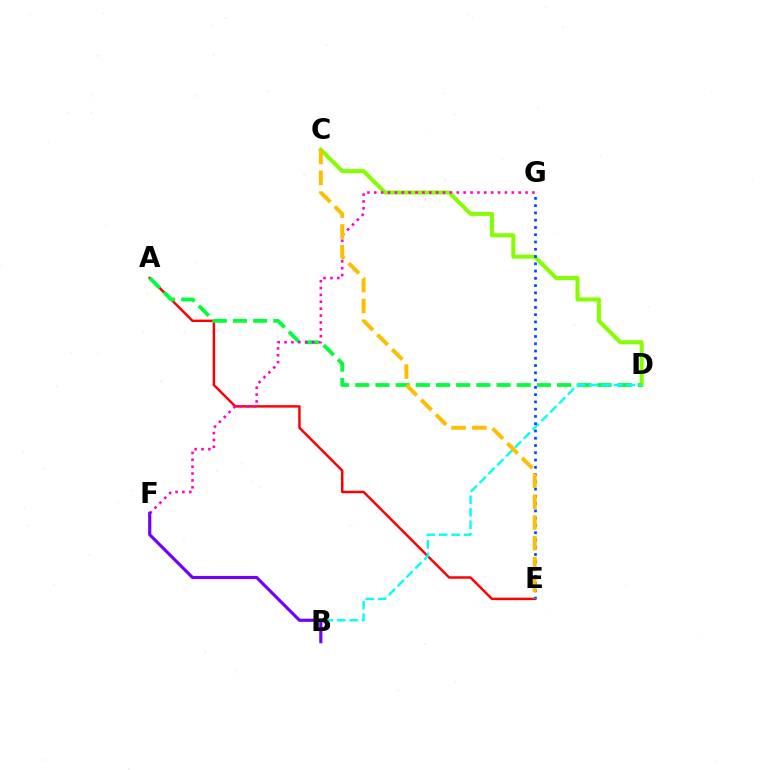{('A', 'E'): [{'color': '#ff0000', 'line_style': 'solid', 'thickness': 1.78}], ('C', 'D'): [{'color': '#84ff00', 'line_style': 'solid', 'thickness': 2.91}], ('A', 'D'): [{'color': '#00ff39', 'line_style': 'dashed', 'thickness': 2.74}], ('F', 'G'): [{'color': '#ff00cf', 'line_style': 'dotted', 'thickness': 1.87}], ('B', 'D'): [{'color': '#00fff6', 'line_style': 'dashed', 'thickness': 1.7}], ('B', 'F'): [{'color': '#7200ff', 'line_style': 'solid', 'thickness': 2.26}], ('E', 'G'): [{'color': '#004bff', 'line_style': 'dotted', 'thickness': 1.97}], ('C', 'E'): [{'color': '#ffbd00', 'line_style': 'dashed', 'thickness': 2.83}]}